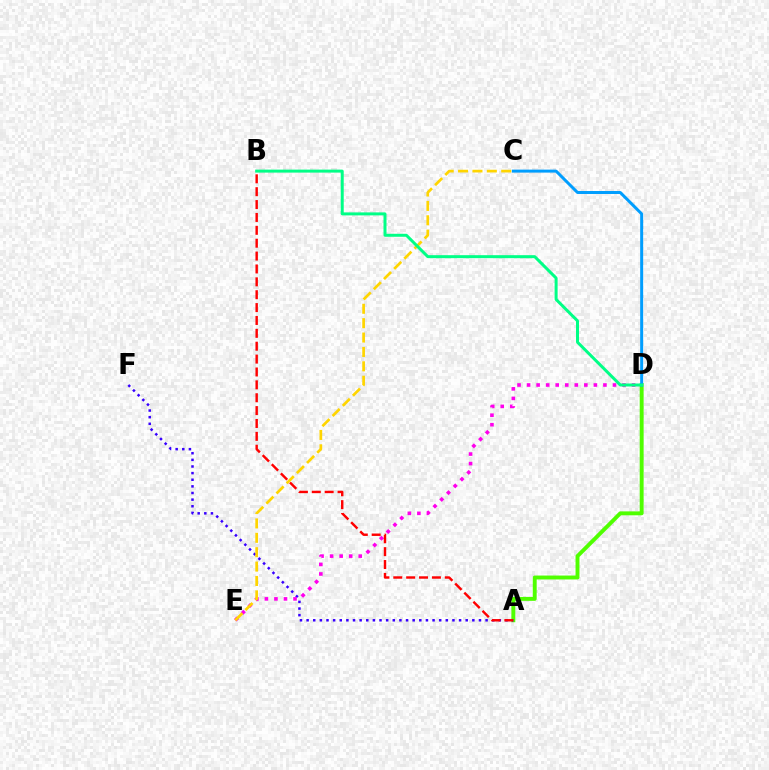{('A', 'D'): [{'color': '#4fff00', 'line_style': 'solid', 'thickness': 2.82}], ('A', 'F'): [{'color': '#3700ff', 'line_style': 'dotted', 'thickness': 1.8}], ('D', 'E'): [{'color': '#ff00ed', 'line_style': 'dotted', 'thickness': 2.59}], ('A', 'B'): [{'color': '#ff0000', 'line_style': 'dashed', 'thickness': 1.75}], ('C', 'D'): [{'color': '#009eff', 'line_style': 'solid', 'thickness': 2.14}], ('C', 'E'): [{'color': '#ffd500', 'line_style': 'dashed', 'thickness': 1.95}], ('B', 'D'): [{'color': '#00ff86', 'line_style': 'solid', 'thickness': 2.15}]}